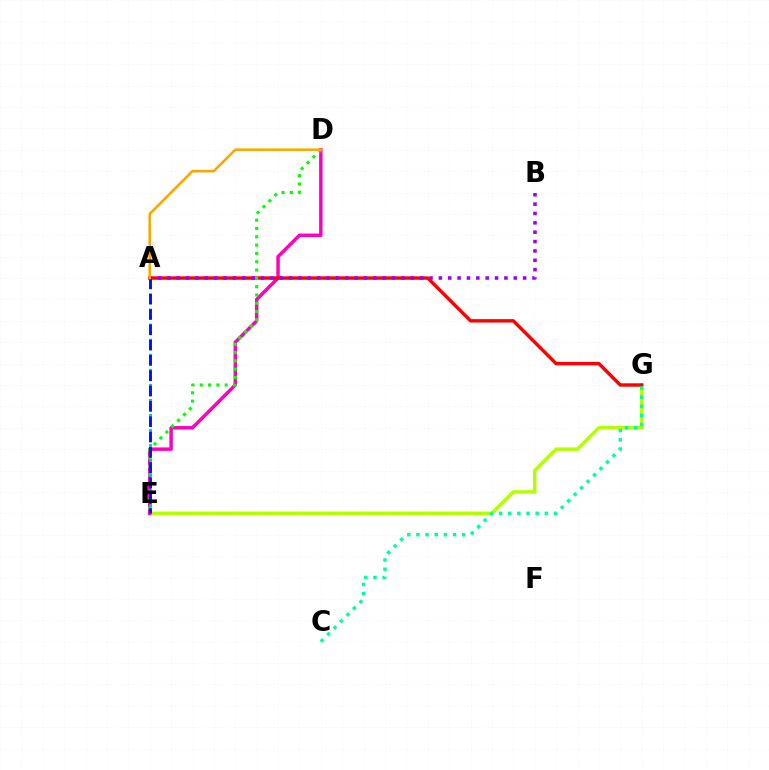{('E', 'G'): [{'color': '#b3ff00', 'line_style': 'solid', 'thickness': 2.49}], ('D', 'E'): [{'color': '#ff00bd', 'line_style': 'solid', 'thickness': 2.49}, {'color': '#08ff00', 'line_style': 'dotted', 'thickness': 2.26}], ('A', 'G'): [{'color': '#ff0000', 'line_style': 'solid', 'thickness': 2.46}], ('A', 'B'): [{'color': '#9b00ff', 'line_style': 'dotted', 'thickness': 2.54}], ('A', 'E'): [{'color': '#00b5ff', 'line_style': 'dotted', 'thickness': 2.04}, {'color': '#0010ff', 'line_style': 'dashed', 'thickness': 2.08}], ('A', 'D'): [{'color': '#ffa500', 'line_style': 'solid', 'thickness': 1.87}], ('C', 'G'): [{'color': '#00ff9d', 'line_style': 'dotted', 'thickness': 2.49}]}